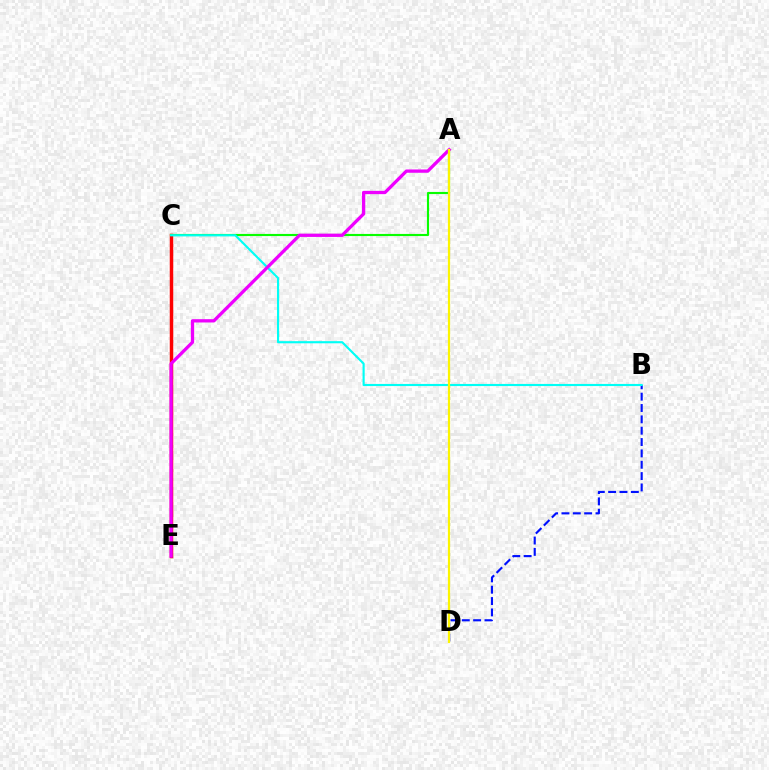{('C', 'E'): [{'color': '#ff0000', 'line_style': 'solid', 'thickness': 2.51}], ('A', 'C'): [{'color': '#08ff00', 'line_style': 'solid', 'thickness': 1.53}], ('B', 'D'): [{'color': '#0010ff', 'line_style': 'dashed', 'thickness': 1.54}], ('B', 'C'): [{'color': '#00fff6', 'line_style': 'solid', 'thickness': 1.54}], ('A', 'E'): [{'color': '#ee00ff', 'line_style': 'solid', 'thickness': 2.37}], ('A', 'D'): [{'color': '#fcf500', 'line_style': 'solid', 'thickness': 1.6}]}